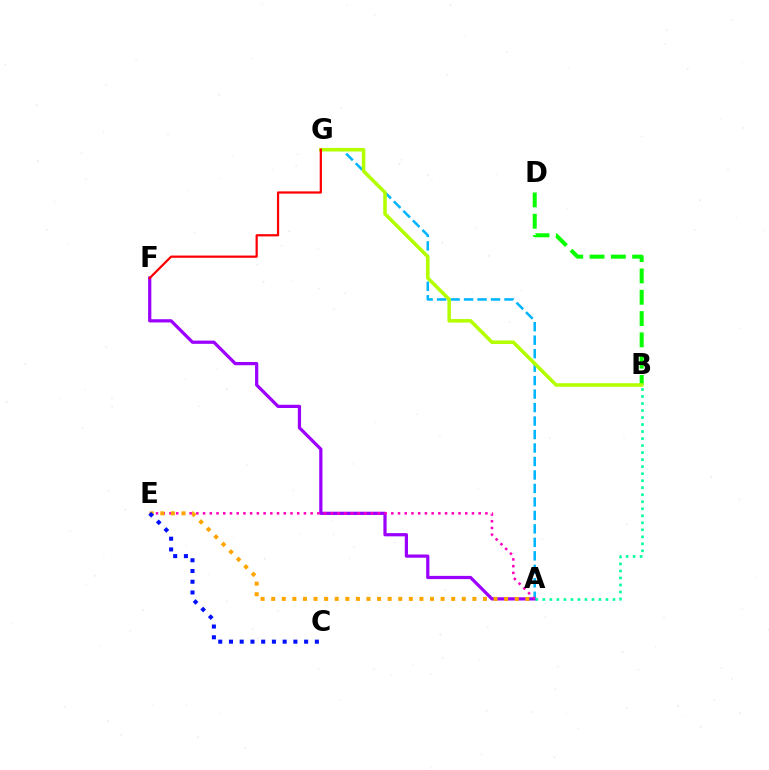{('A', 'F'): [{'color': '#9b00ff', 'line_style': 'solid', 'thickness': 2.33}], ('A', 'G'): [{'color': '#00b5ff', 'line_style': 'dashed', 'thickness': 1.83}], ('A', 'E'): [{'color': '#ff00bd', 'line_style': 'dotted', 'thickness': 1.83}, {'color': '#ffa500', 'line_style': 'dotted', 'thickness': 2.88}], ('B', 'D'): [{'color': '#08ff00', 'line_style': 'dashed', 'thickness': 2.89}], ('C', 'E'): [{'color': '#0010ff', 'line_style': 'dotted', 'thickness': 2.92}], ('A', 'B'): [{'color': '#00ff9d', 'line_style': 'dotted', 'thickness': 1.91}], ('B', 'G'): [{'color': '#b3ff00', 'line_style': 'solid', 'thickness': 2.55}], ('F', 'G'): [{'color': '#ff0000', 'line_style': 'solid', 'thickness': 1.61}]}